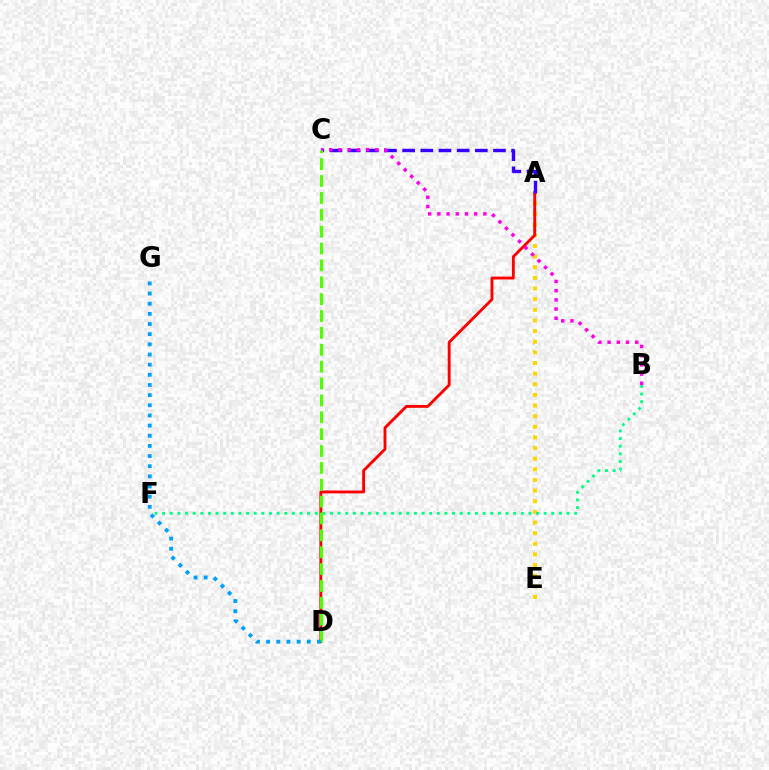{('A', 'E'): [{'color': '#ffd500', 'line_style': 'dotted', 'thickness': 2.89}], ('A', 'D'): [{'color': '#ff0000', 'line_style': 'solid', 'thickness': 2.07}], ('A', 'C'): [{'color': '#3700ff', 'line_style': 'dashed', 'thickness': 2.47}], ('B', 'C'): [{'color': '#ff00ed', 'line_style': 'dotted', 'thickness': 2.5}], ('B', 'F'): [{'color': '#00ff86', 'line_style': 'dotted', 'thickness': 2.07}], ('C', 'D'): [{'color': '#4fff00', 'line_style': 'dashed', 'thickness': 2.29}], ('D', 'G'): [{'color': '#009eff', 'line_style': 'dotted', 'thickness': 2.76}]}